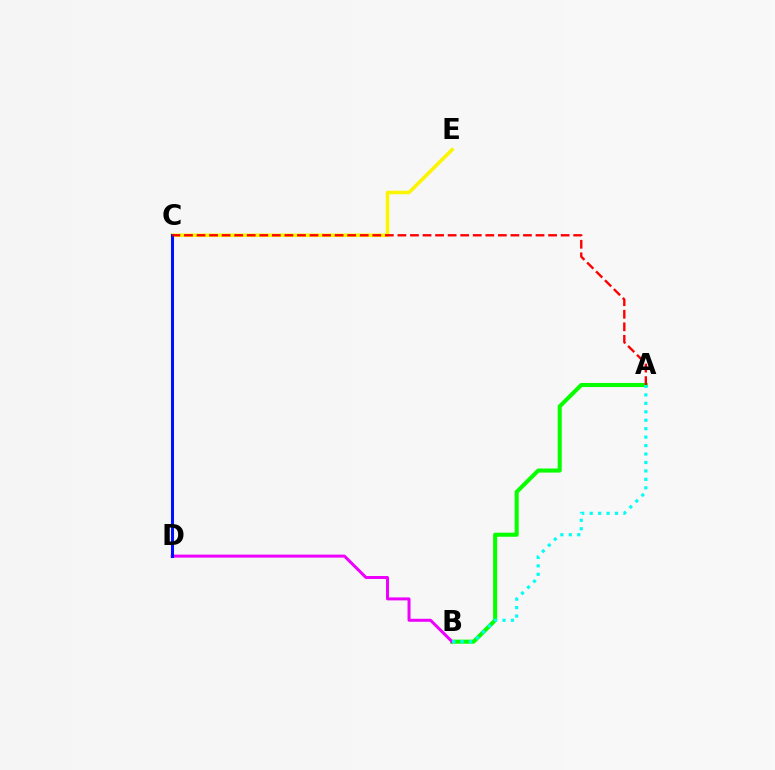{('A', 'B'): [{'color': '#08ff00', 'line_style': 'solid', 'thickness': 2.93}, {'color': '#00fff6', 'line_style': 'dotted', 'thickness': 2.3}], ('C', 'E'): [{'color': '#fcf500', 'line_style': 'solid', 'thickness': 2.56}], ('B', 'D'): [{'color': '#ee00ff', 'line_style': 'solid', 'thickness': 2.15}], ('C', 'D'): [{'color': '#0010ff', 'line_style': 'solid', 'thickness': 2.19}], ('A', 'C'): [{'color': '#ff0000', 'line_style': 'dashed', 'thickness': 1.71}]}